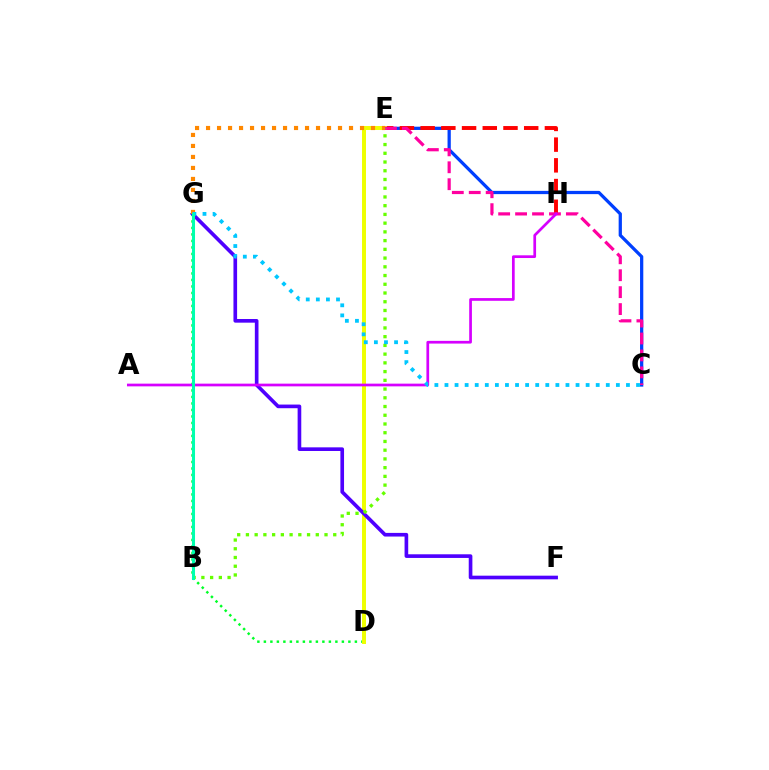{('D', 'G'): [{'color': '#00ff27', 'line_style': 'dotted', 'thickness': 1.77}], ('C', 'E'): [{'color': '#003fff', 'line_style': 'solid', 'thickness': 2.34}, {'color': '#ff00a0', 'line_style': 'dashed', 'thickness': 2.3}], ('E', 'H'): [{'color': '#ff0000', 'line_style': 'dashed', 'thickness': 2.81}], ('D', 'E'): [{'color': '#eeff00', 'line_style': 'solid', 'thickness': 2.86}], ('F', 'G'): [{'color': '#4f00ff', 'line_style': 'solid', 'thickness': 2.63}], ('A', 'H'): [{'color': '#d600ff', 'line_style': 'solid', 'thickness': 1.95}], ('B', 'E'): [{'color': '#66ff00', 'line_style': 'dotted', 'thickness': 2.37}], ('E', 'G'): [{'color': '#ff8800', 'line_style': 'dotted', 'thickness': 2.99}], ('C', 'G'): [{'color': '#00c7ff', 'line_style': 'dotted', 'thickness': 2.74}], ('B', 'G'): [{'color': '#00ffaf', 'line_style': 'solid', 'thickness': 2.19}]}